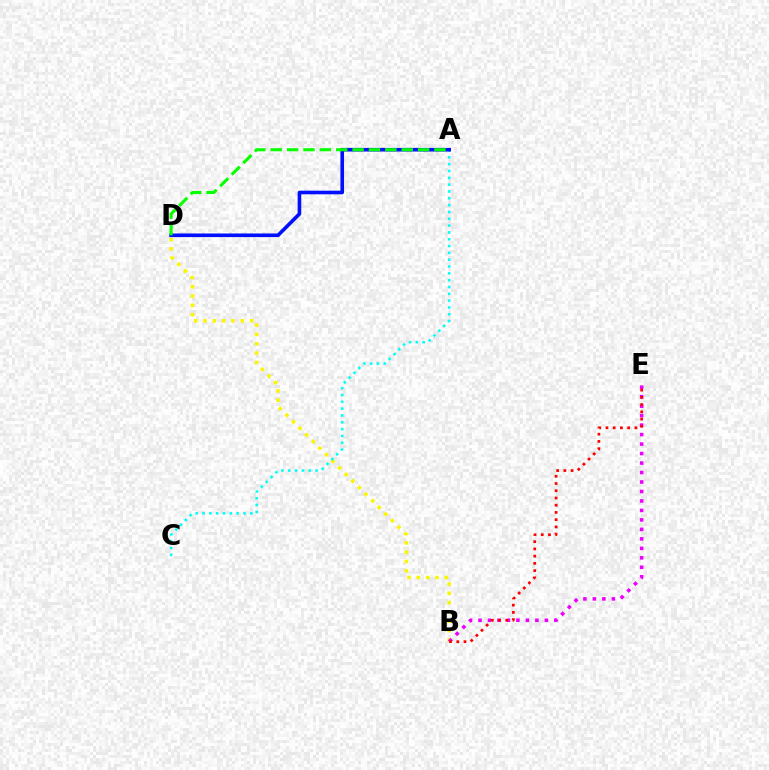{('B', 'D'): [{'color': '#fcf500', 'line_style': 'dotted', 'thickness': 2.53}], ('A', 'C'): [{'color': '#00fff6', 'line_style': 'dotted', 'thickness': 1.85}], ('A', 'D'): [{'color': '#0010ff', 'line_style': 'solid', 'thickness': 2.6}, {'color': '#08ff00', 'line_style': 'dashed', 'thickness': 2.22}], ('B', 'E'): [{'color': '#ee00ff', 'line_style': 'dotted', 'thickness': 2.58}, {'color': '#ff0000', 'line_style': 'dotted', 'thickness': 1.97}]}